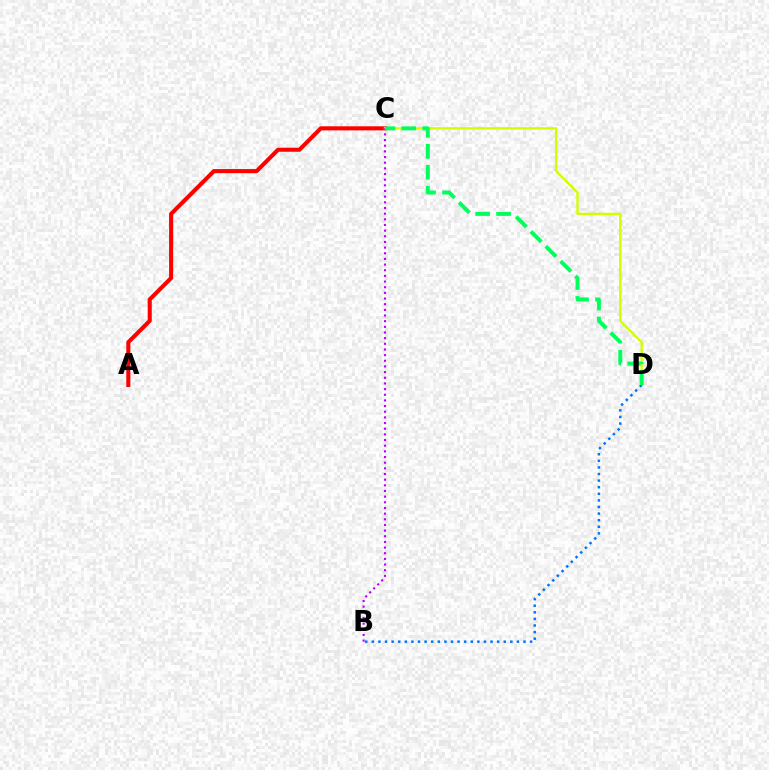{('A', 'C'): [{'color': '#ff0000', 'line_style': 'solid', 'thickness': 2.93}], ('C', 'D'): [{'color': '#d1ff00', 'line_style': 'solid', 'thickness': 1.7}, {'color': '#00ff5c', 'line_style': 'dashed', 'thickness': 2.85}], ('B', 'C'): [{'color': '#b900ff', 'line_style': 'dotted', 'thickness': 1.54}], ('B', 'D'): [{'color': '#0074ff', 'line_style': 'dotted', 'thickness': 1.79}]}